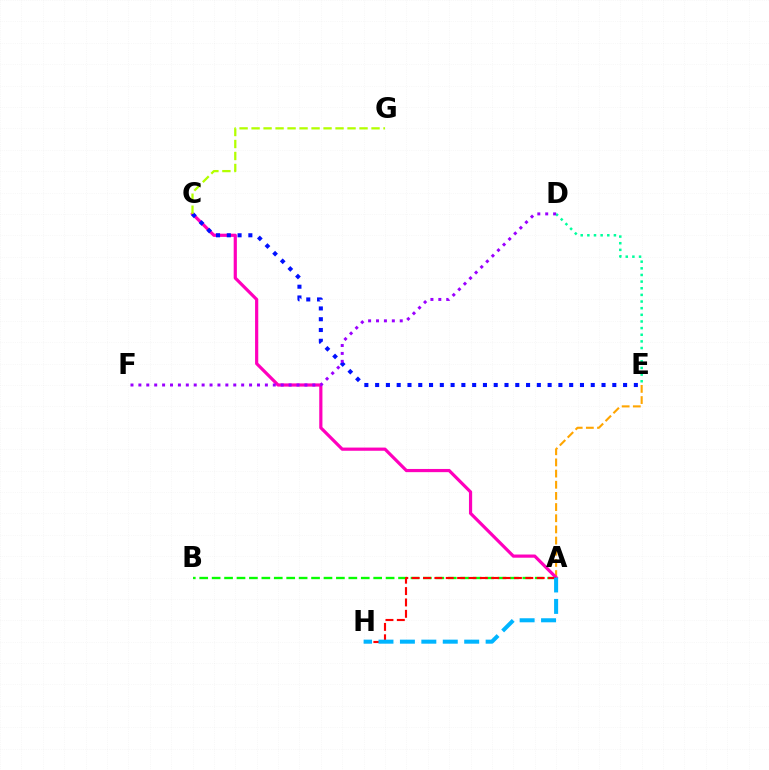{('D', 'E'): [{'color': '#00ff9d', 'line_style': 'dotted', 'thickness': 1.8}], ('A', 'B'): [{'color': '#08ff00', 'line_style': 'dashed', 'thickness': 1.69}], ('A', 'E'): [{'color': '#ffa500', 'line_style': 'dashed', 'thickness': 1.52}], ('A', 'C'): [{'color': '#ff00bd', 'line_style': 'solid', 'thickness': 2.3}], ('C', 'E'): [{'color': '#0010ff', 'line_style': 'dotted', 'thickness': 2.93}], ('A', 'H'): [{'color': '#ff0000', 'line_style': 'dashed', 'thickness': 1.54}, {'color': '#00b5ff', 'line_style': 'dashed', 'thickness': 2.91}], ('C', 'G'): [{'color': '#b3ff00', 'line_style': 'dashed', 'thickness': 1.63}], ('D', 'F'): [{'color': '#9b00ff', 'line_style': 'dotted', 'thickness': 2.15}]}